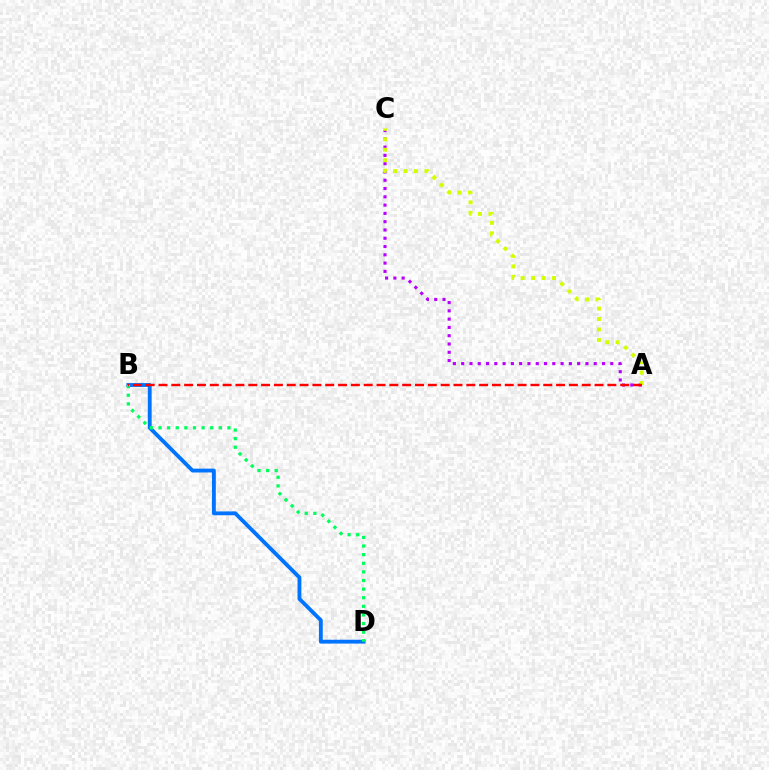{('B', 'D'): [{'color': '#0074ff', 'line_style': 'solid', 'thickness': 2.77}, {'color': '#00ff5c', 'line_style': 'dotted', 'thickness': 2.34}], ('A', 'C'): [{'color': '#b900ff', 'line_style': 'dotted', 'thickness': 2.25}, {'color': '#d1ff00', 'line_style': 'dotted', 'thickness': 2.85}], ('A', 'B'): [{'color': '#ff0000', 'line_style': 'dashed', 'thickness': 1.74}]}